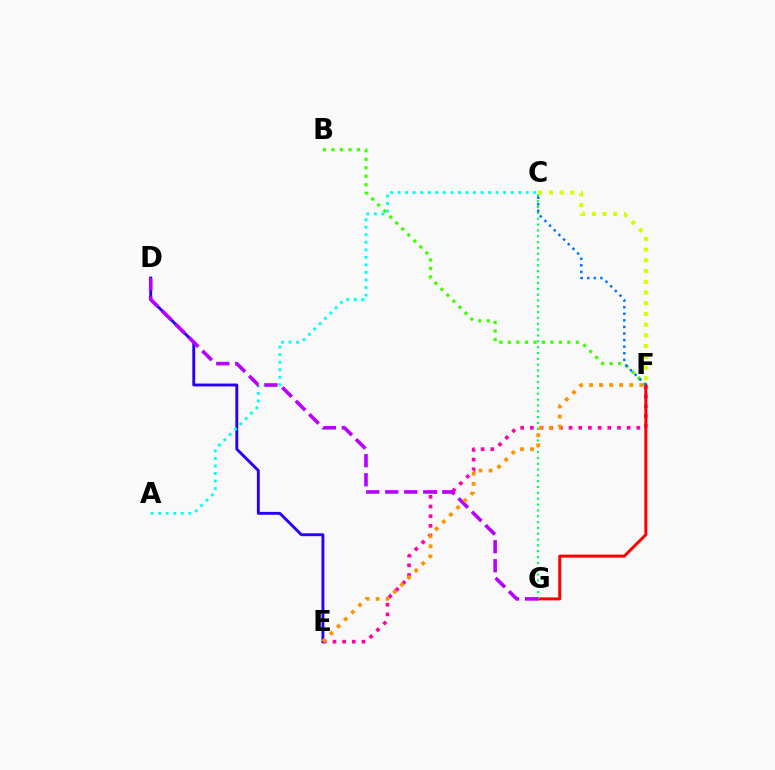{('C', 'F'): [{'color': '#d1ff00', 'line_style': 'dotted', 'thickness': 2.91}, {'color': '#0074ff', 'line_style': 'dotted', 'thickness': 1.79}], ('E', 'F'): [{'color': '#ff00ac', 'line_style': 'dotted', 'thickness': 2.63}, {'color': '#ff9400', 'line_style': 'dotted', 'thickness': 2.73}], ('B', 'F'): [{'color': '#3dff00', 'line_style': 'dotted', 'thickness': 2.31}], ('F', 'G'): [{'color': '#ff0000', 'line_style': 'solid', 'thickness': 2.14}], ('D', 'E'): [{'color': '#2500ff', 'line_style': 'solid', 'thickness': 2.07}], ('A', 'C'): [{'color': '#00fff6', 'line_style': 'dotted', 'thickness': 2.05}], ('C', 'G'): [{'color': '#00ff5c', 'line_style': 'dotted', 'thickness': 1.58}], ('D', 'G'): [{'color': '#b900ff', 'line_style': 'dashed', 'thickness': 2.58}]}